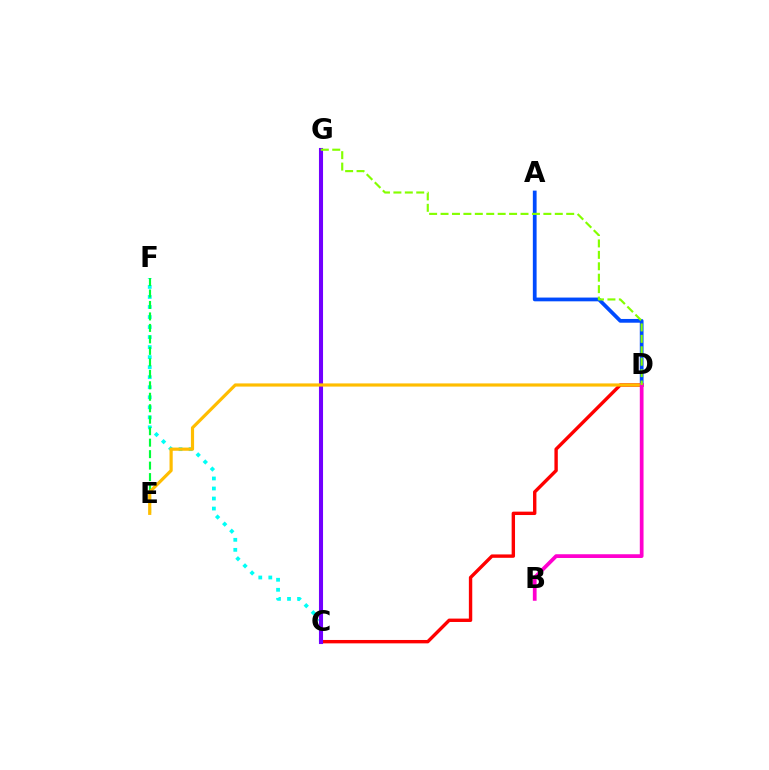{('A', 'D'): [{'color': '#004bff', 'line_style': 'solid', 'thickness': 2.7}], ('C', 'D'): [{'color': '#ff0000', 'line_style': 'solid', 'thickness': 2.44}], ('C', 'F'): [{'color': '#00fff6', 'line_style': 'dotted', 'thickness': 2.72}], ('C', 'G'): [{'color': '#7200ff', 'line_style': 'solid', 'thickness': 2.94}], ('E', 'F'): [{'color': '#00ff39', 'line_style': 'dashed', 'thickness': 1.56}], ('D', 'E'): [{'color': '#ffbd00', 'line_style': 'solid', 'thickness': 2.29}], ('B', 'D'): [{'color': '#ff00cf', 'line_style': 'solid', 'thickness': 2.69}], ('D', 'G'): [{'color': '#84ff00', 'line_style': 'dashed', 'thickness': 1.55}]}